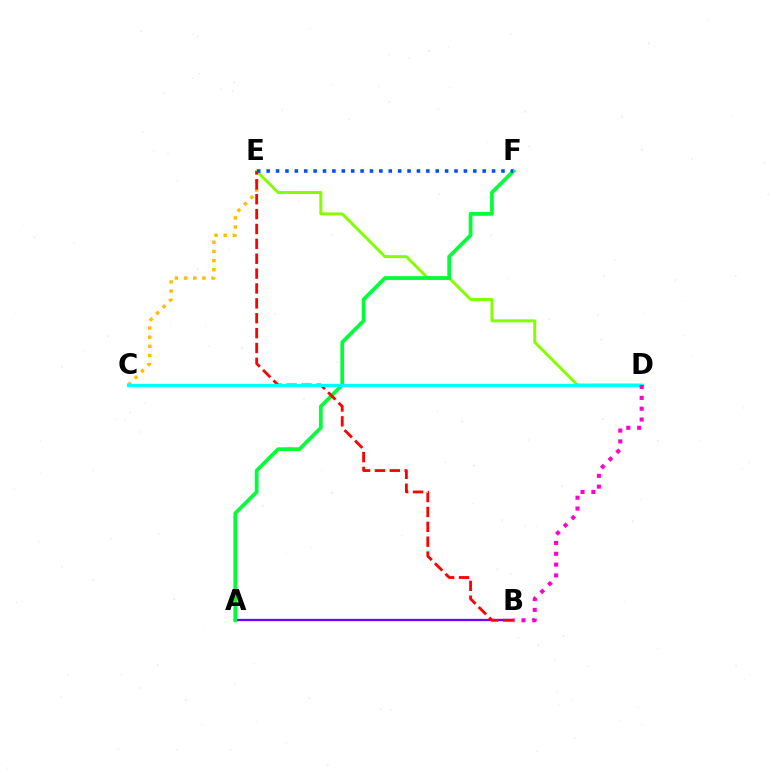{('A', 'B'): [{'color': '#7200ff', 'line_style': 'solid', 'thickness': 1.67}], ('D', 'E'): [{'color': '#84ff00', 'line_style': 'solid', 'thickness': 2.13}], ('A', 'F'): [{'color': '#00ff39', 'line_style': 'solid', 'thickness': 2.71}], ('C', 'E'): [{'color': '#ffbd00', 'line_style': 'dotted', 'thickness': 2.49}], ('B', 'E'): [{'color': '#ff0000', 'line_style': 'dashed', 'thickness': 2.02}], ('E', 'F'): [{'color': '#004bff', 'line_style': 'dotted', 'thickness': 2.55}], ('C', 'D'): [{'color': '#00fff6', 'line_style': 'solid', 'thickness': 2.34}], ('B', 'D'): [{'color': '#ff00cf', 'line_style': 'dotted', 'thickness': 2.94}]}